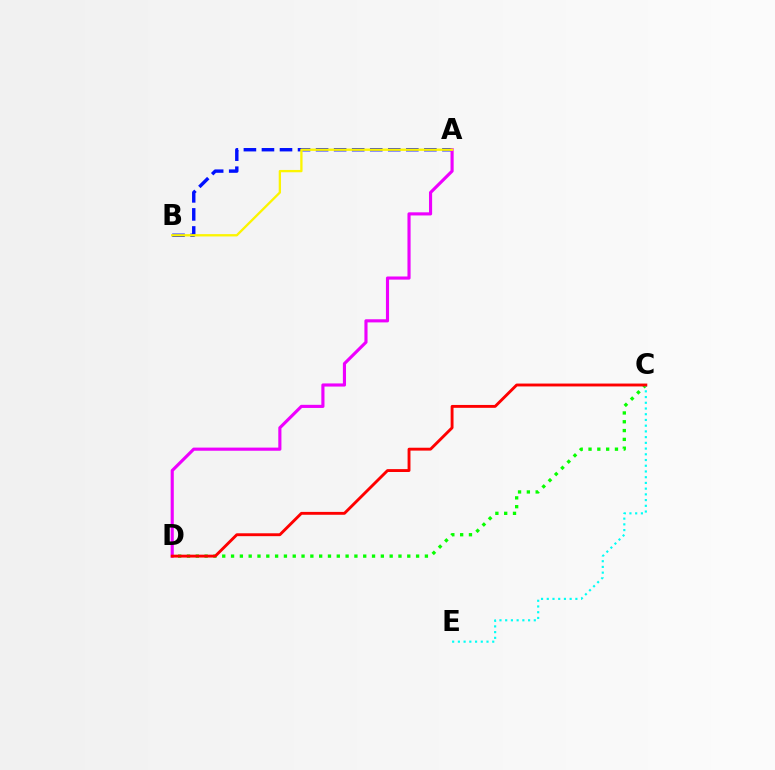{('C', 'D'): [{'color': '#08ff00', 'line_style': 'dotted', 'thickness': 2.39}, {'color': '#ff0000', 'line_style': 'solid', 'thickness': 2.07}], ('C', 'E'): [{'color': '#00fff6', 'line_style': 'dotted', 'thickness': 1.56}], ('A', 'B'): [{'color': '#0010ff', 'line_style': 'dashed', 'thickness': 2.45}, {'color': '#fcf500', 'line_style': 'solid', 'thickness': 1.67}], ('A', 'D'): [{'color': '#ee00ff', 'line_style': 'solid', 'thickness': 2.25}]}